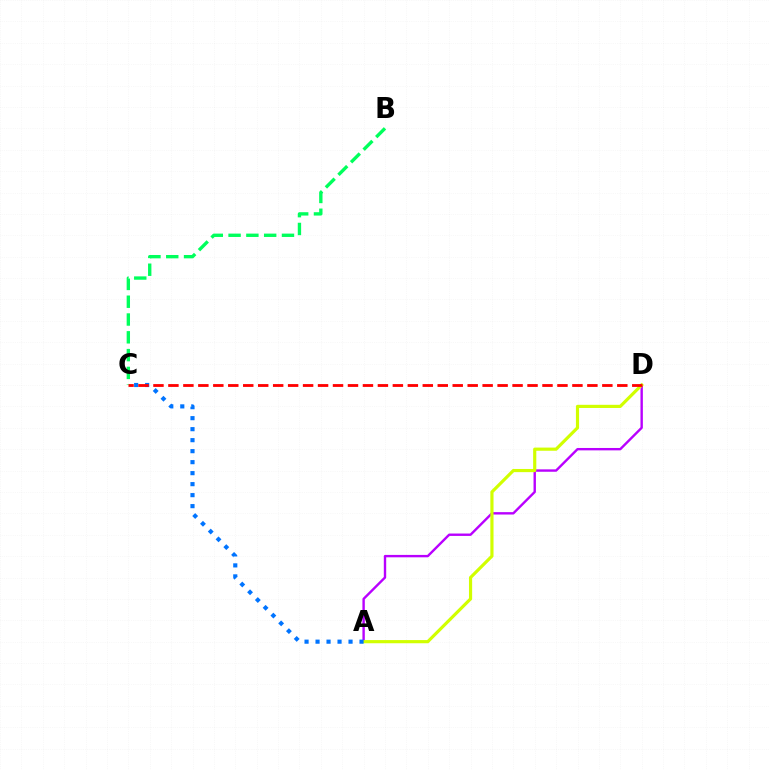{('B', 'C'): [{'color': '#00ff5c', 'line_style': 'dashed', 'thickness': 2.42}], ('A', 'D'): [{'color': '#b900ff', 'line_style': 'solid', 'thickness': 1.72}, {'color': '#d1ff00', 'line_style': 'solid', 'thickness': 2.28}], ('A', 'C'): [{'color': '#0074ff', 'line_style': 'dotted', 'thickness': 2.99}], ('C', 'D'): [{'color': '#ff0000', 'line_style': 'dashed', 'thickness': 2.03}]}